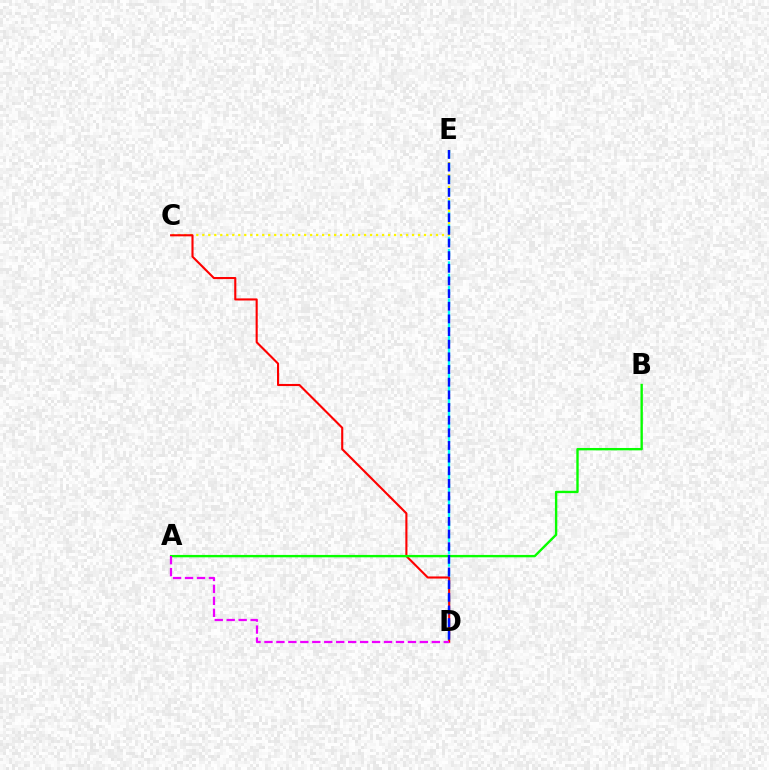{('D', 'E'): [{'color': '#00fff6', 'line_style': 'dashed', 'thickness': 1.68}, {'color': '#0010ff', 'line_style': 'dashed', 'thickness': 1.72}], ('C', 'E'): [{'color': '#fcf500', 'line_style': 'dotted', 'thickness': 1.63}], ('C', 'D'): [{'color': '#ff0000', 'line_style': 'solid', 'thickness': 1.52}], ('A', 'B'): [{'color': '#08ff00', 'line_style': 'solid', 'thickness': 1.71}], ('A', 'D'): [{'color': '#ee00ff', 'line_style': 'dashed', 'thickness': 1.62}]}